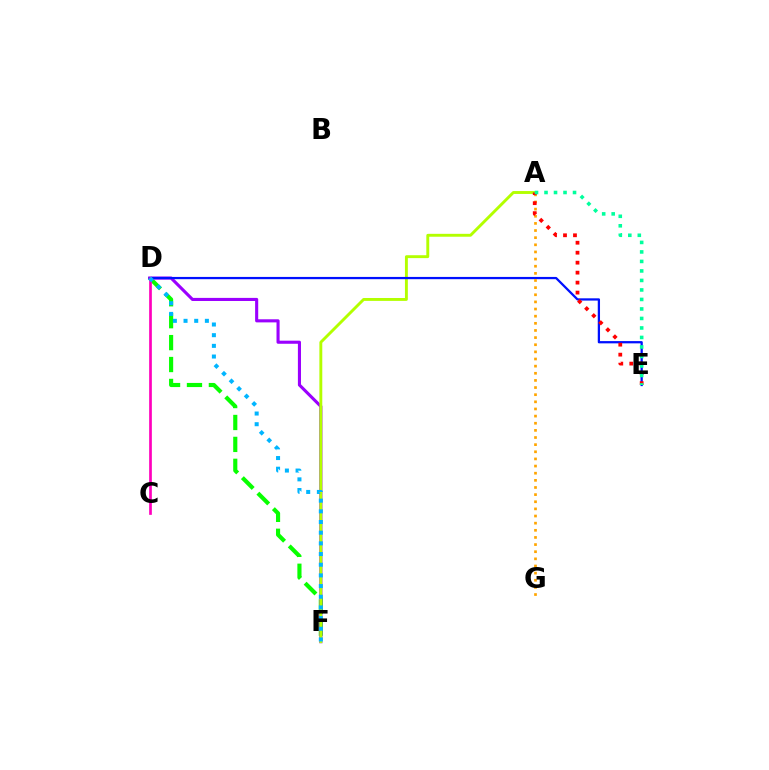{('D', 'F'): [{'color': '#08ff00', 'line_style': 'dashed', 'thickness': 2.98}, {'color': '#9b00ff', 'line_style': 'solid', 'thickness': 2.23}, {'color': '#00b5ff', 'line_style': 'dotted', 'thickness': 2.9}], ('A', 'F'): [{'color': '#b3ff00', 'line_style': 'solid', 'thickness': 2.09}], ('D', 'E'): [{'color': '#0010ff', 'line_style': 'solid', 'thickness': 1.63}], ('A', 'G'): [{'color': '#ffa500', 'line_style': 'dotted', 'thickness': 1.94}], ('A', 'E'): [{'color': '#ff0000', 'line_style': 'dotted', 'thickness': 2.71}, {'color': '#00ff9d', 'line_style': 'dotted', 'thickness': 2.58}], ('C', 'D'): [{'color': '#ff00bd', 'line_style': 'solid', 'thickness': 1.94}]}